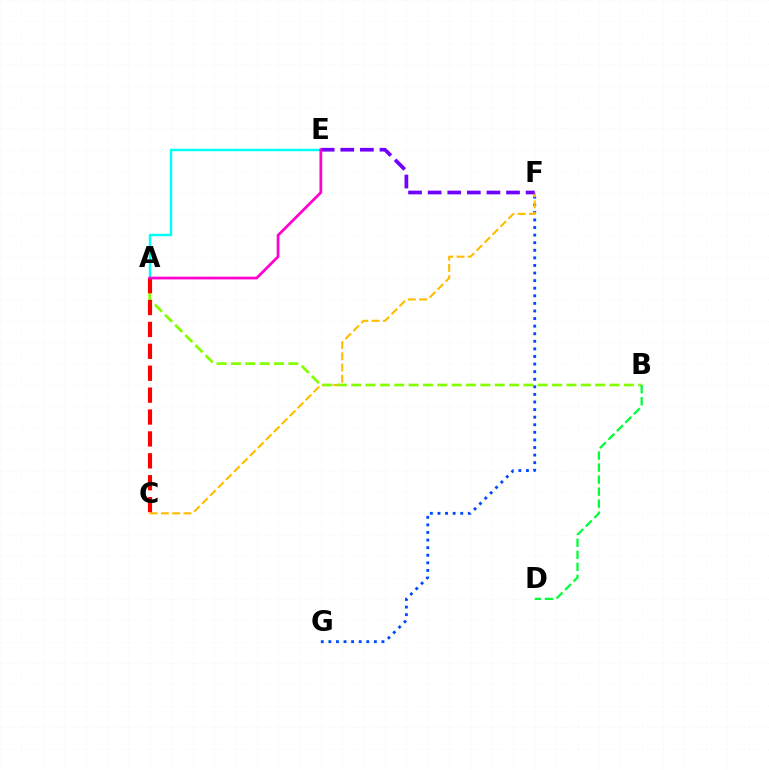{('F', 'G'): [{'color': '#004bff', 'line_style': 'dotted', 'thickness': 2.06}], ('C', 'F'): [{'color': '#ffbd00', 'line_style': 'dashed', 'thickness': 1.53}], ('A', 'E'): [{'color': '#00fff6', 'line_style': 'solid', 'thickness': 1.75}, {'color': '#ff00cf', 'line_style': 'solid', 'thickness': 1.98}], ('E', 'F'): [{'color': '#7200ff', 'line_style': 'dashed', 'thickness': 2.66}], ('A', 'B'): [{'color': '#84ff00', 'line_style': 'dashed', 'thickness': 1.95}], ('A', 'C'): [{'color': '#ff0000', 'line_style': 'dashed', 'thickness': 2.97}], ('B', 'D'): [{'color': '#00ff39', 'line_style': 'dashed', 'thickness': 1.63}]}